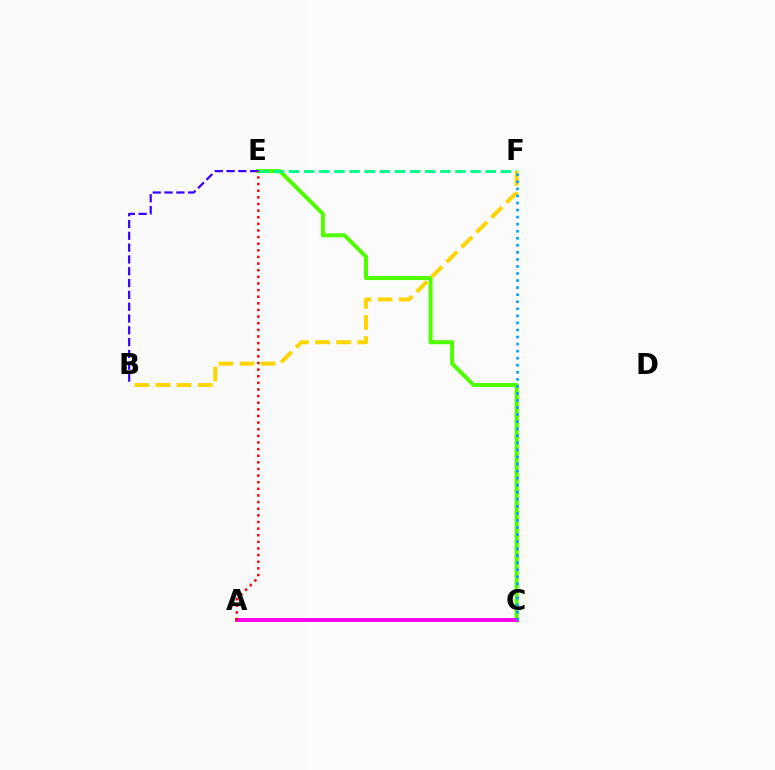{('C', 'E'): [{'color': '#4fff00', 'line_style': 'solid', 'thickness': 2.89}], ('E', 'F'): [{'color': '#00ff86', 'line_style': 'dashed', 'thickness': 2.06}], ('A', 'C'): [{'color': '#ff00ed', 'line_style': 'solid', 'thickness': 2.8}], ('B', 'F'): [{'color': '#ffd500', 'line_style': 'dashed', 'thickness': 2.86}], ('C', 'F'): [{'color': '#009eff', 'line_style': 'dotted', 'thickness': 1.92}], ('B', 'E'): [{'color': '#3700ff', 'line_style': 'dashed', 'thickness': 1.6}], ('A', 'E'): [{'color': '#ff0000', 'line_style': 'dotted', 'thickness': 1.8}]}